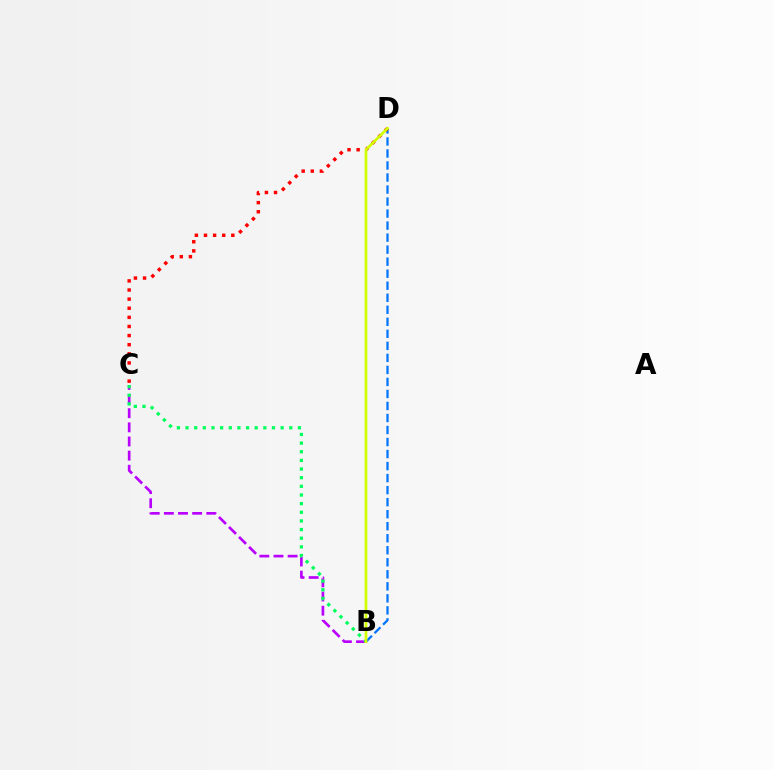{('B', 'D'): [{'color': '#0074ff', 'line_style': 'dashed', 'thickness': 1.63}, {'color': '#d1ff00', 'line_style': 'solid', 'thickness': 1.96}], ('C', 'D'): [{'color': '#ff0000', 'line_style': 'dotted', 'thickness': 2.48}], ('B', 'C'): [{'color': '#b900ff', 'line_style': 'dashed', 'thickness': 1.92}, {'color': '#00ff5c', 'line_style': 'dotted', 'thickness': 2.35}]}